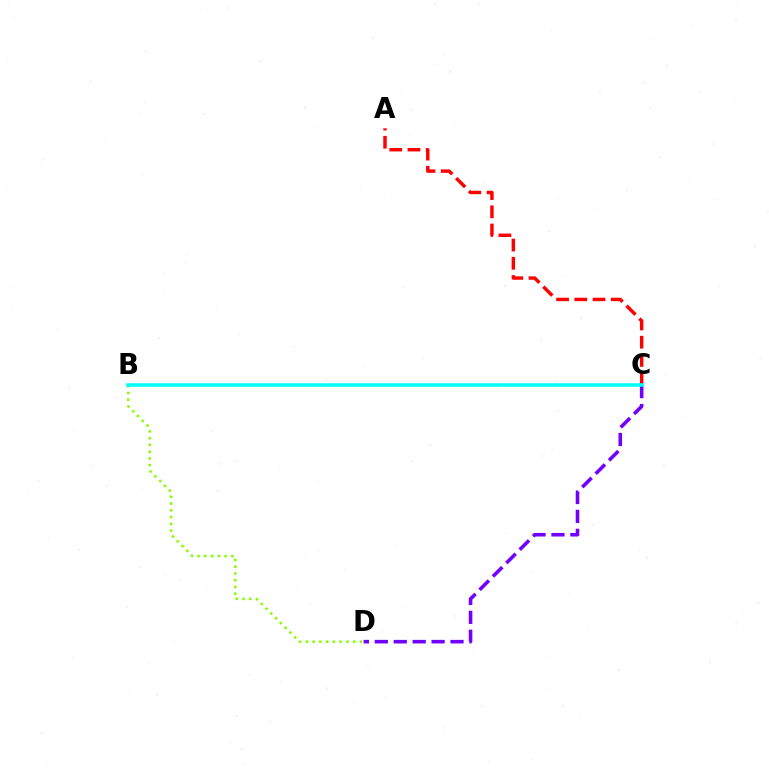{('A', 'C'): [{'color': '#ff0000', 'line_style': 'dashed', 'thickness': 2.48}], ('B', 'D'): [{'color': '#84ff00', 'line_style': 'dotted', 'thickness': 1.83}], ('C', 'D'): [{'color': '#7200ff', 'line_style': 'dashed', 'thickness': 2.57}], ('B', 'C'): [{'color': '#00fff6', 'line_style': 'solid', 'thickness': 2.57}]}